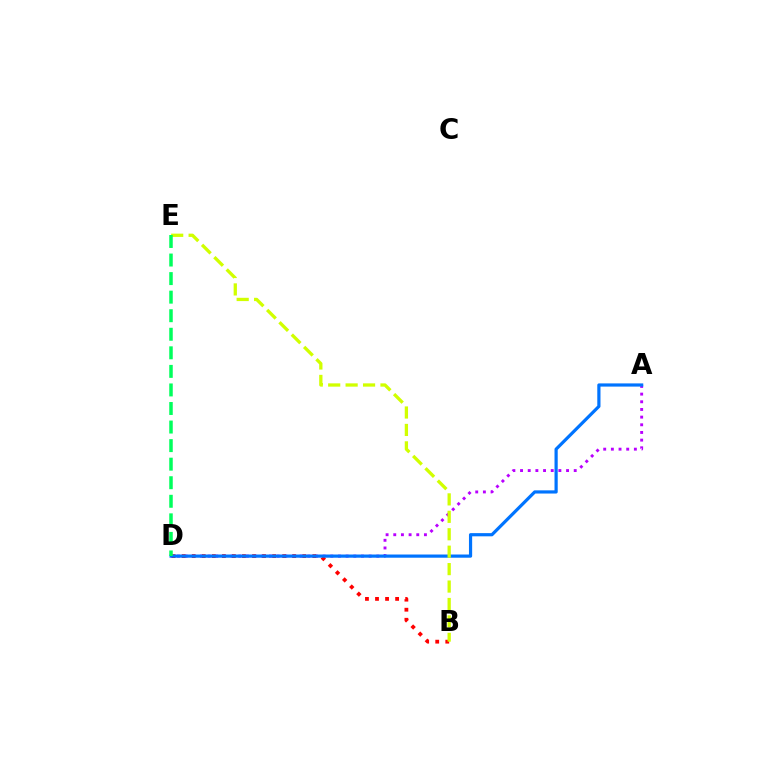{('A', 'D'): [{'color': '#b900ff', 'line_style': 'dotted', 'thickness': 2.08}, {'color': '#0074ff', 'line_style': 'solid', 'thickness': 2.3}], ('B', 'D'): [{'color': '#ff0000', 'line_style': 'dotted', 'thickness': 2.73}], ('B', 'E'): [{'color': '#d1ff00', 'line_style': 'dashed', 'thickness': 2.37}], ('D', 'E'): [{'color': '#00ff5c', 'line_style': 'dashed', 'thickness': 2.52}]}